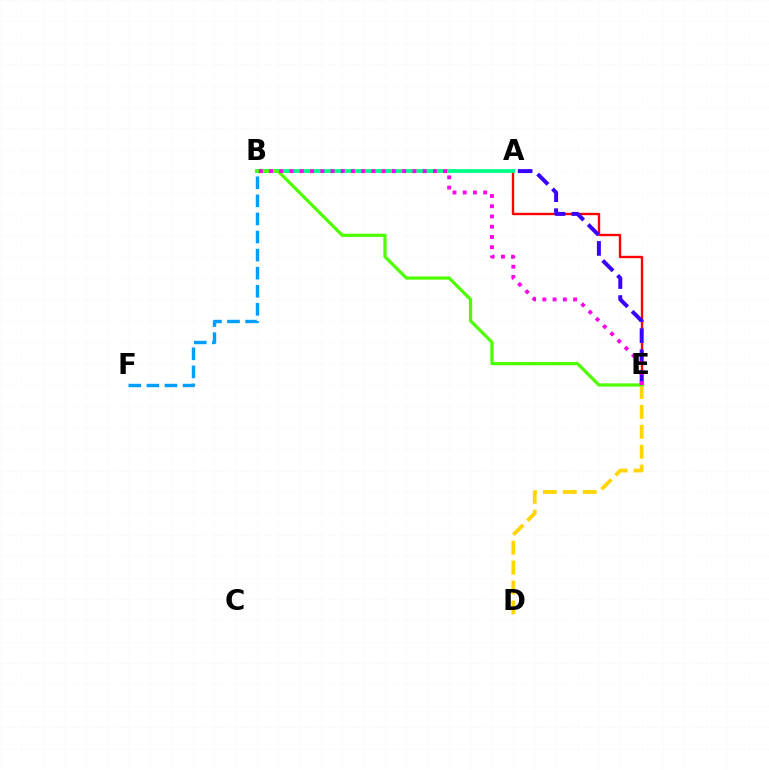{('B', 'F'): [{'color': '#009eff', 'line_style': 'dashed', 'thickness': 2.46}], ('A', 'E'): [{'color': '#ff0000', 'line_style': 'solid', 'thickness': 1.7}, {'color': '#3700ff', 'line_style': 'dashed', 'thickness': 2.85}], ('A', 'B'): [{'color': '#00ff86', 'line_style': 'solid', 'thickness': 2.71}], ('D', 'E'): [{'color': '#ffd500', 'line_style': 'dashed', 'thickness': 2.71}], ('B', 'E'): [{'color': '#4fff00', 'line_style': 'solid', 'thickness': 2.34}, {'color': '#ff00ed', 'line_style': 'dotted', 'thickness': 2.78}]}